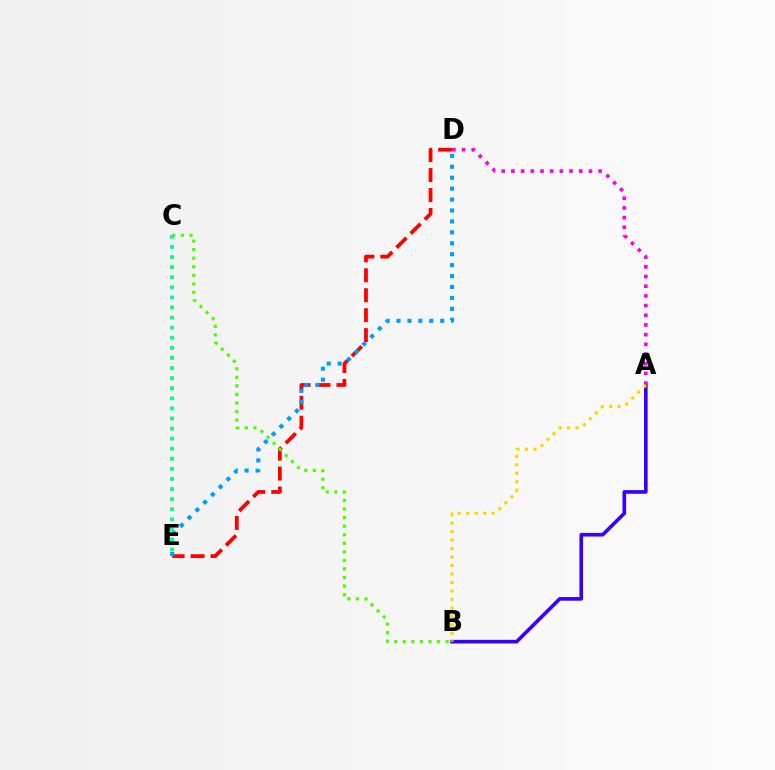{('D', 'E'): [{'color': '#ff0000', 'line_style': 'dashed', 'thickness': 2.71}, {'color': '#009eff', 'line_style': 'dotted', 'thickness': 2.97}], ('A', 'B'): [{'color': '#3700ff', 'line_style': 'solid', 'thickness': 2.61}, {'color': '#ffd500', 'line_style': 'dotted', 'thickness': 2.31}], ('A', 'D'): [{'color': '#ff00ed', 'line_style': 'dotted', 'thickness': 2.63}], ('B', 'C'): [{'color': '#4fff00', 'line_style': 'dotted', 'thickness': 2.33}], ('C', 'E'): [{'color': '#00ff86', 'line_style': 'dotted', 'thickness': 2.74}]}